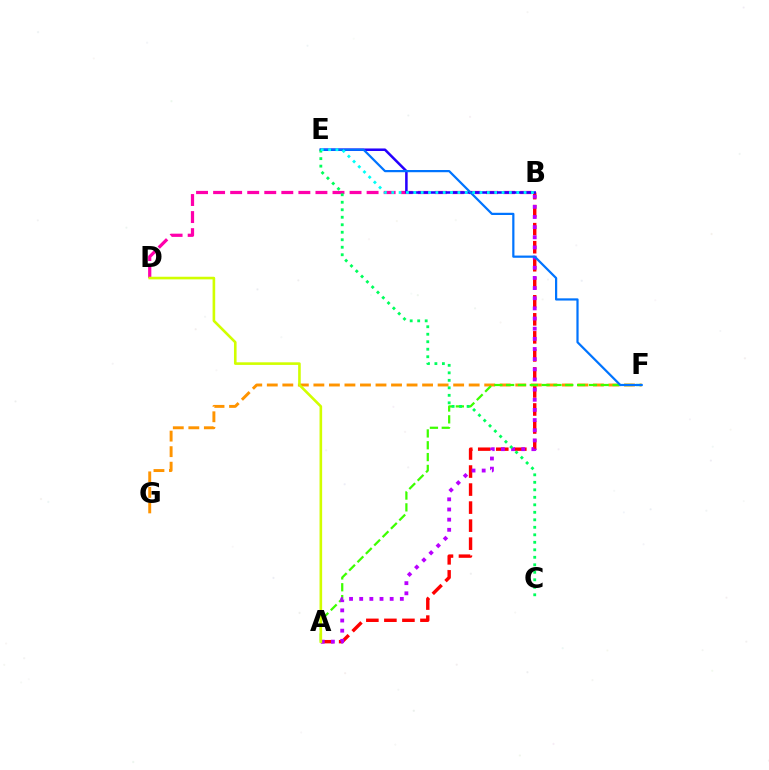{('B', 'D'): [{'color': '#ff00ac', 'line_style': 'dashed', 'thickness': 2.32}], ('A', 'B'): [{'color': '#ff0000', 'line_style': 'dashed', 'thickness': 2.45}, {'color': '#b900ff', 'line_style': 'dotted', 'thickness': 2.76}], ('F', 'G'): [{'color': '#ff9400', 'line_style': 'dashed', 'thickness': 2.11}], ('A', 'F'): [{'color': '#3dff00', 'line_style': 'dashed', 'thickness': 1.61}], ('B', 'E'): [{'color': '#2500ff', 'line_style': 'solid', 'thickness': 1.82}, {'color': '#00fff6', 'line_style': 'dotted', 'thickness': 2.0}], ('E', 'F'): [{'color': '#0074ff', 'line_style': 'solid', 'thickness': 1.59}], ('A', 'D'): [{'color': '#d1ff00', 'line_style': 'solid', 'thickness': 1.88}], ('C', 'E'): [{'color': '#00ff5c', 'line_style': 'dotted', 'thickness': 2.04}]}